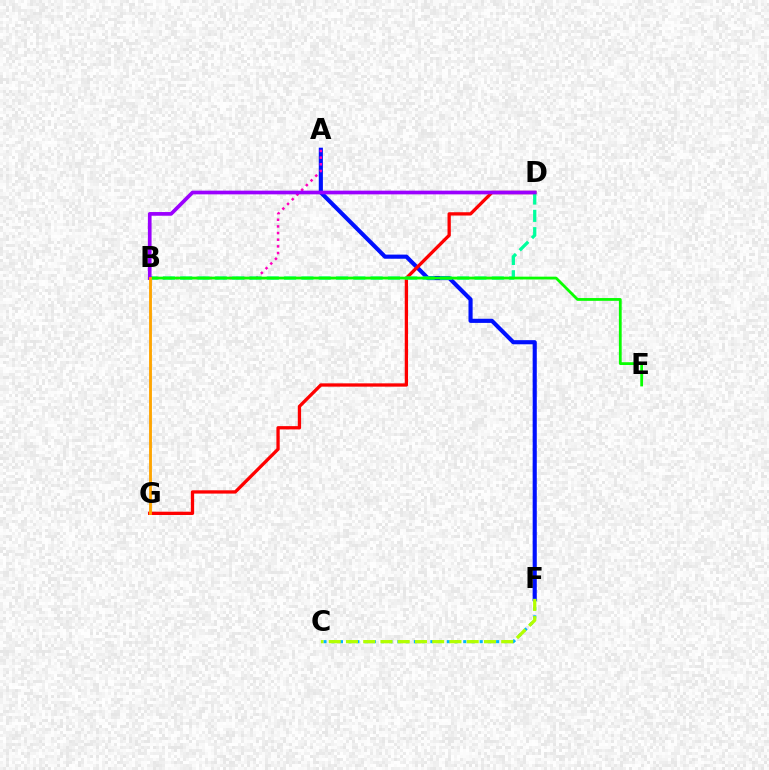{('A', 'F'): [{'color': '#0010ff', 'line_style': 'solid', 'thickness': 2.97}], ('A', 'B'): [{'color': '#ff00bd', 'line_style': 'dotted', 'thickness': 1.81}], ('D', 'G'): [{'color': '#ff0000', 'line_style': 'solid', 'thickness': 2.37}], ('B', 'D'): [{'color': '#00ff9d', 'line_style': 'dashed', 'thickness': 2.35}, {'color': '#9b00ff', 'line_style': 'solid', 'thickness': 2.66}], ('C', 'F'): [{'color': '#00b5ff', 'line_style': 'dotted', 'thickness': 2.23}, {'color': '#b3ff00', 'line_style': 'dashed', 'thickness': 2.34}], ('B', 'E'): [{'color': '#08ff00', 'line_style': 'solid', 'thickness': 2.0}], ('B', 'G'): [{'color': '#ffa500', 'line_style': 'solid', 'thickness': 2.06}]}